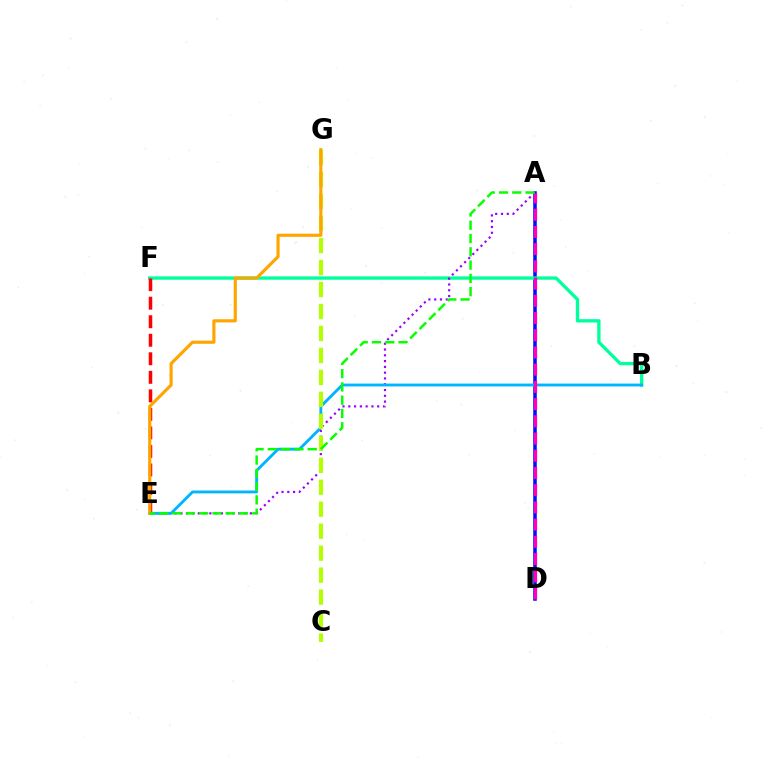{('A', 'D'): [{'color': '#0010ff', 'line_style': 'solid', 'thickness': 2.55}, {'color': '#ff00bd', 'line_style': 'dashed', 'thickness': 2.34}], ('B', 'F'): [{'color': '#00ff9d', 'line_style': 'solid', 'thickness': 2.39}], ('E', 'F'): [{'color': '#ff0000', 'line_style': 'dashed', 'thickness': 2.52}], ('A', 'E'): [{'color': '#9b00ff', 'line_style': 'dotted', 'thickness': 1.57}, {'color': '#08ff00', 'line_style': 'dashed', 'thickness': 1.81}], ('B', 'E'): [{'color': '#00b5ff', 'line_style': 'solid', 'thickness': 2.06}], ('C', 'G'): [{'color': '#b3ff00', 'line_style': 'dashed', 'thickness': 2.99}], ('E', 'G'): [{'color': '#ffa500', 'line_style': 'solid', 'thickness': 2.27}]}